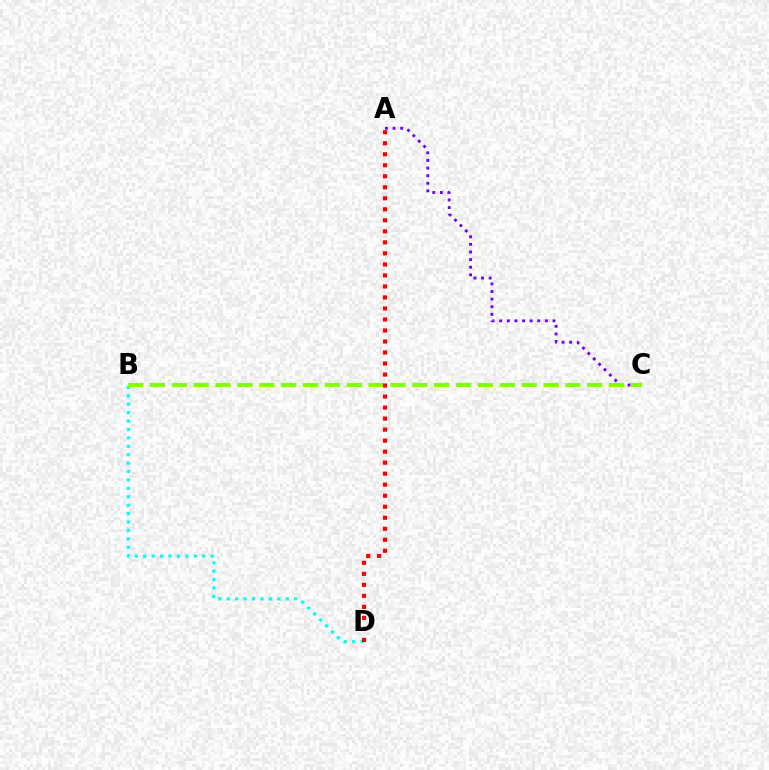{('A', 'C'): [{'color': '#7200ff', 'line_style': 'dotted', 'thickness': 2.07}], ('B', 'D'): [{'color': '#00fff6', 'line_style': 'dotted', 'thickness': 2.29}], ('B', 'C'): [{'color': '#84ff00', 'line_style': 'dashed', 'thickness': 2.97}], ('A', 'D'): [{'color': '#ff0000', 'line_style': 'dotted', 'thickness': 2.99}]}